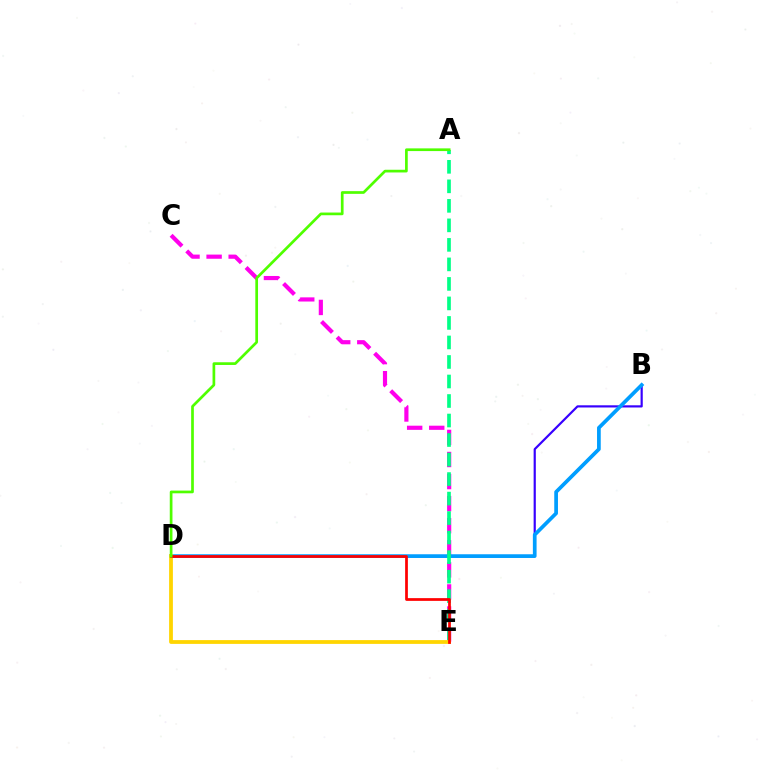{('C', 'E'): [{'color': '#ff00ed', 'line_style': 'dashed', 'thickness': 3.0}], ('B', 'D'): [{'color': '#3700ff', 'line_style': 'solid', 'thickness': 1.57}, {'color': '#009eff', 'line_style': 'solid', 'thickness': 2.67}], ('A', 'E'): [{'color': '#00ff86', 'line_style': 'dashed', 'thickness': 2.65}], ('D', 'E'): [{'color': '#ffd500', 'line_style': 'solid', 'thickness': 2.72}, {'color': '#ff0000', 'line_style': 'solid', 'thickness': 1.97}], ('A', 'D'): [{'color': '#4fff00', 'line_style': 'solid', 'thickness': 1.95}]}